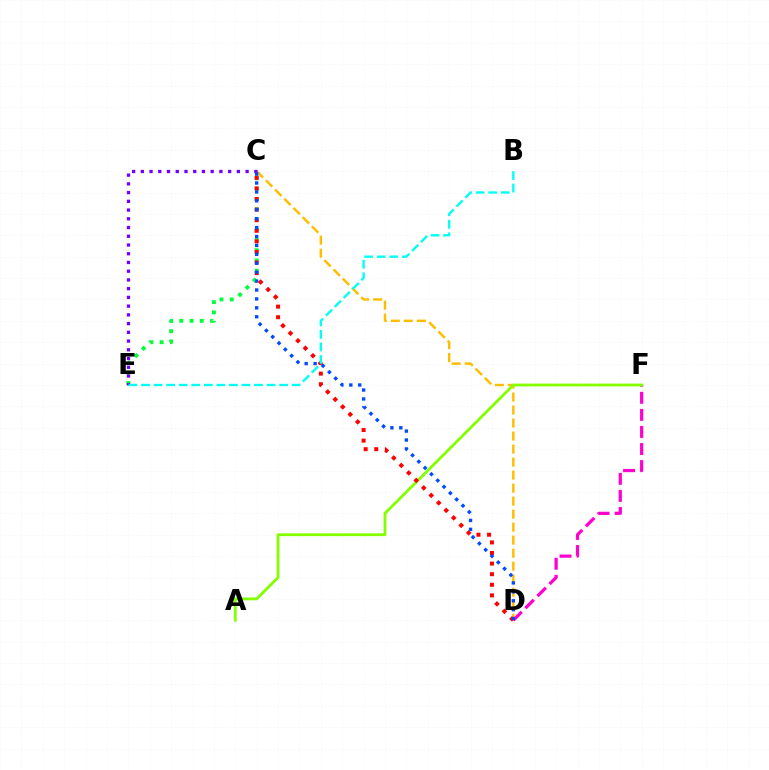{('C', 'D'): [{'color': '#ffbd00', 'line_style': 'dashed', 'thickness': 1.77}, {'color': '#ff0000', 'line_style': 'dotted', 'thickness': 2.88}, {'color': '#004bff', 'line_style': 'dotted', 'thickness': 2.42}], ('D', 'F'): [{'color': '#ff00cf', 'line_style': 'dashed', 'thickness': 2.32}], ('A', 'F'): [{'color': '#84ff00', 'line_style': 'solid', 'thickness': 2.03}], ('C', 'E'): [{'color': '#00ff39', 'line_style': 'dotted', 'thickness': 2.79}, {'color': '#7200ff', 'line_style': 'dotted', 'thickness': 2.37}], ('B', 'E'): [{'color': '#00fff6', 'line_style': 'dashed', 'thickness': 1.71}]}